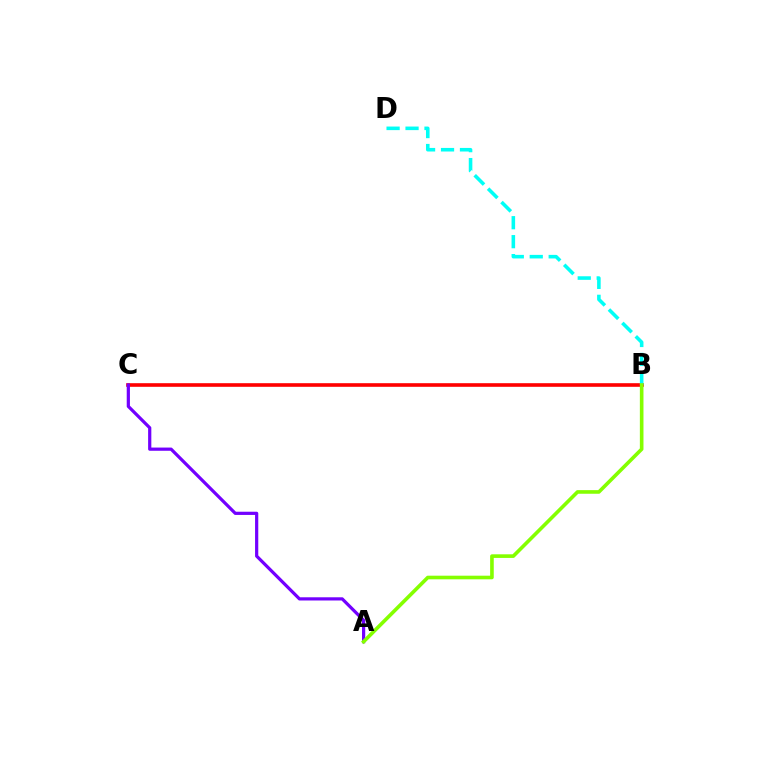{('B', 'C'): [{'color': '#ff0000', 'line_style': 'solid', 'thickness': 2.6}], ('B', 'D'): [{'color': '#00fff6', 'line_style': 'dashed', 'thickness': 2.58}], ('A', 'C'): [{'color': '#7200ff', 'line_style': 'solid', 'thickness': 2.31}], ('A', 'B'): [{'color': '#84ff00', 'line_style': 'solid', 'thickness': 2.61}]}